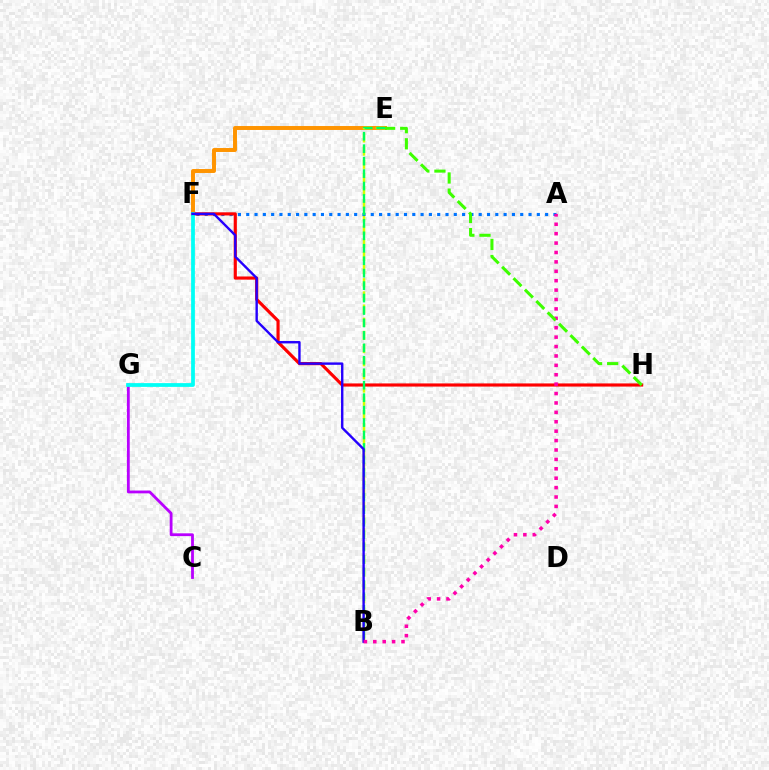{('E', 'F'): [{'color': '#ff9400', 'line_style': 'solid', 'thickness': 2.84}], ('B', 'E'): [{'color': '#d1ff00', 'line_style': 'dashed', 'thickness': 1.79}, {'color': '#00ff5c', 'line_style': 'dashed', 'thickness': 1.69}], ('A', 'F'): [{'color': '#0074ff', 'line_style': 'dotted', 'thickness': 2.26}], ('F', 'H'): [{'color': '#ff0000', 'line_style': 'solid', 'thickness': 2.27}], ('C', 'G'): [{'color': '#b900ff', 'line_style': 'solid', 'thickness': 2.02}], ('F', 'G'): [{'color': '#00fff6', 'line_style': 'solid', 'thickness': 2.7}], ('B', 'F'): [{'color': '#2500ff', 'line_style': 'solid', 'thickness': 1.72}], ('A', 'B'): [{'color': '#ff00ac', 'line_style': 'dotted', 'thickness': 2.56}], ('E', 'H'): [{'color': '#3dff00', 'line_style': 'dashed', 'thickness': 2.19}]}